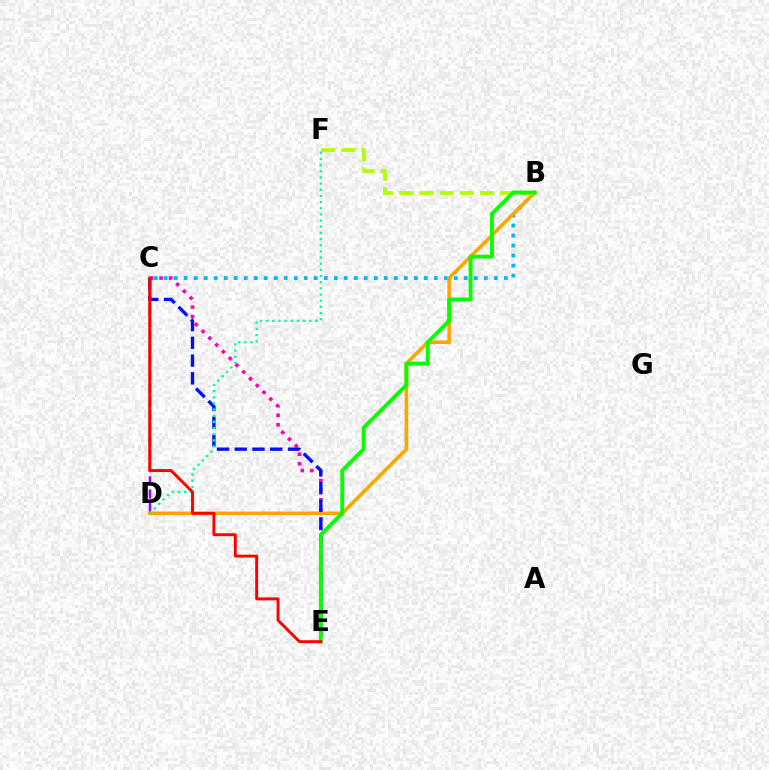{('C', 'E'): [{'color': '#ff00bd', 'line_style': 'dotted', 'thickness': 2.6}, {'color': '#0010ff', 'line_style': 'dashed', 'thickness': 2.41}, {'color': '#ff0000', 'line_style': 'solid', 'thickness': 2.09}], ('C', 'D'): [{'color': '#9b00ff', 'line_style': 'dashed', 'thickness': 1.8}], ('B', 'C'): [{'color': '#00b5ff', 'line_style': 'dotted', 'thickness': 2.72}], ('B', 'D'): [{'color': '#ffa500', 'line_style': 'solid', 'thickness': 2.59}], ('B', 'F'): [{'color': '#b3ff00', 'line_style': 'dashed', 'thickness': 2.74}], ('D', 'F'): [{'color': '#00ff9d', 'line_style': 'dotted', 'thickness': 1.67}], ('B', 'E'): [{'color': '#08ff00', 'line_style': 'solid', 'thickness': 2.82}]}